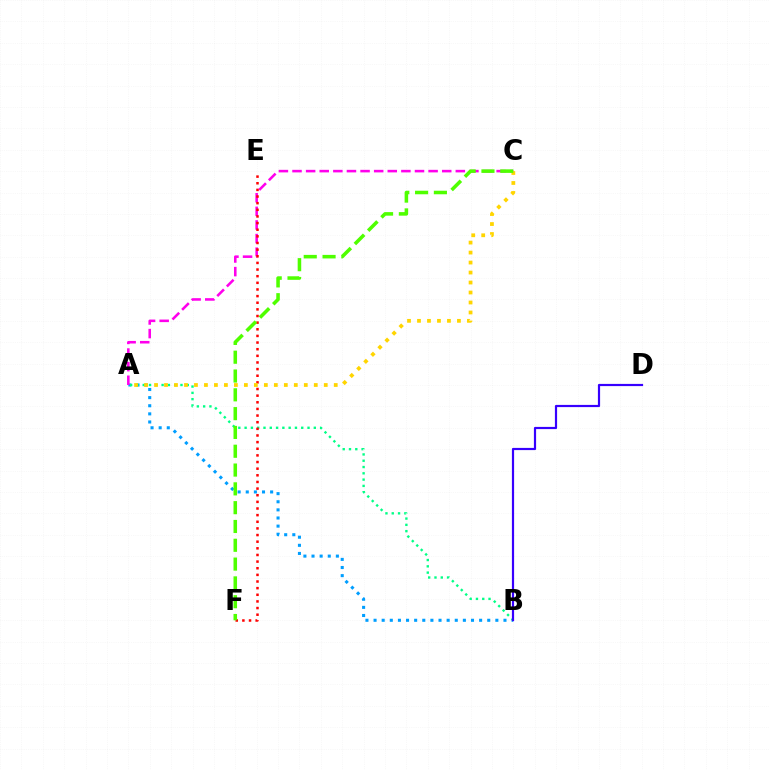{('A', 'B'): [{'color': '#009eff', 'line_style': 'dotted', 'thickness': 2.21}, {'color': '#00ff86', 'line_style': 'dotted', 'thickness': 1.71}], ('B', 'D'): [{'color': '#3700ff', 'line_style': 'solid', 'thickness': 1.58}], ('A', 'C'): [{'color': '#ff00ed', 'line_style': 'dashed', 'thickness': 1.85}, {'color': '#ffd500', 'line_style': 'dotted', 'thickness': 2.71}], ('E', 'F'): [{'color': '#ff0000', 'line_style': 'dotted', 'thickness': 1.8}], ('C', 'F'): [{'color': '#4fff00', 'line_style': 'dashed', 'thickness': 2.55}]}